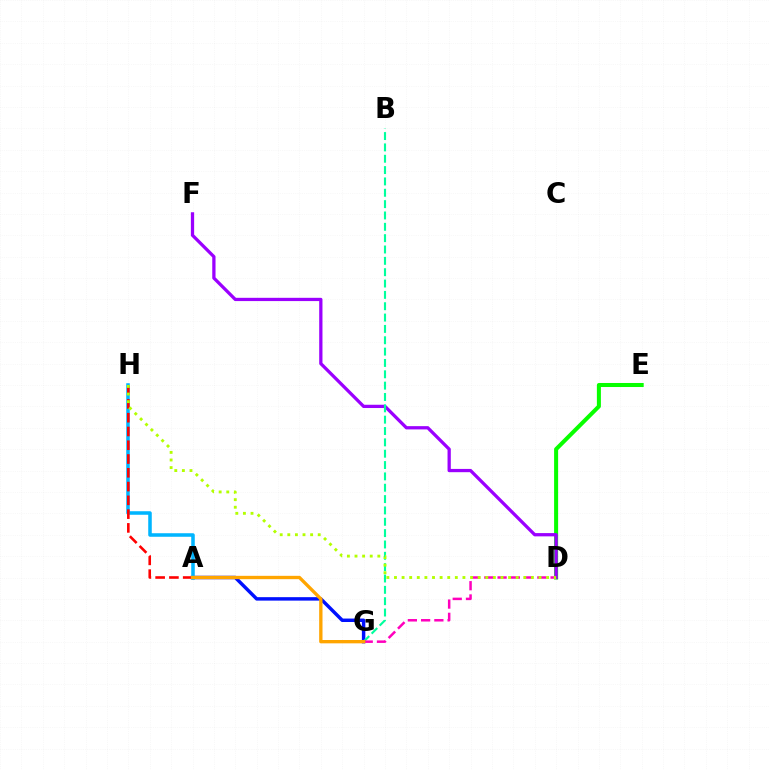{('D', 'E'): [{'color': '#08ff00', 'line_style': 'solid', 'thickness': 2.9}], ('A', 'G'): [{'color': '#0010ff', 'line_style': 'solid', 'thickness': 2.49}, {'color': '#ffa500', 'line_style': 'solid', 'thickness': 2.4}], ('A', 'H'): [{'color': '#00b5ff', 'line_style': 'solid', 'thickness': 2.55}, {'color': '#ff0000', 'line_style': 'dashed', 'thickness': 1.87}], ('D', 'F'): [{'color': '#9b00ff', 'line_style': 'solid', 'thickness': 2.35}], ('B', 'G'): [{'color': '#00ff9d', 'line_style': 'dashed', 'thickness': 1.54}], ('D', 'G'): [{'color': '#ff00bd', 'line_style': 'dashed', 'thickness': 1.8}], ('D', 'H'): [{'color': '#b3ff00', 'line_style': 'dotted', 'thickness': 2.07}]}